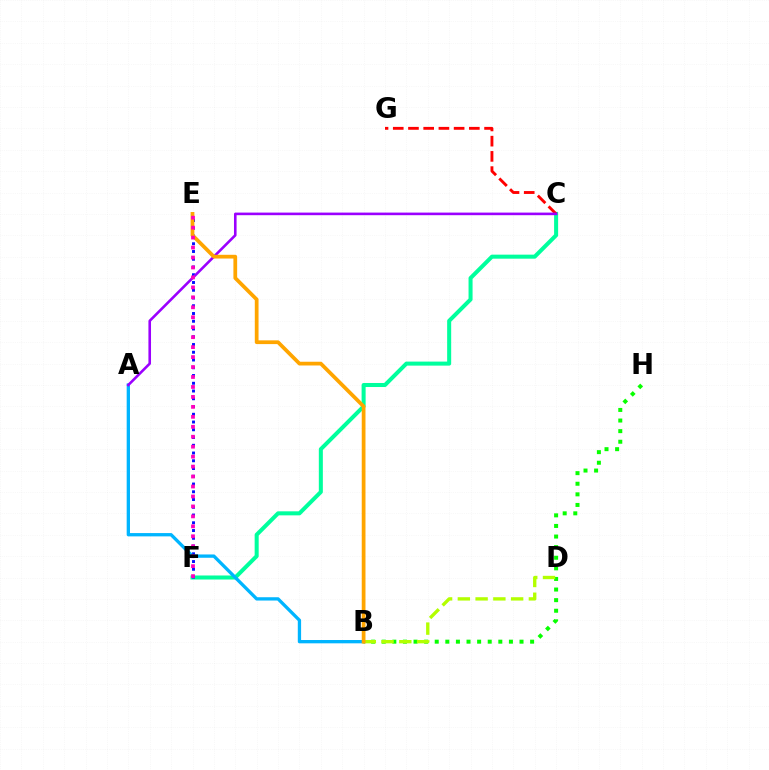{('C', 'F'): [{'color': '#00ff9d', 'line_style': 'solid', 'thickness': 2.9}], ('E', 'F'): [{'color': '#0010ff', 'line_style': 'dotted', 'thickness': 2.11}, {'color': '#ff00bd', 'line_style': 'dotted', 'thickness': 2.71}], ('A', 'B'): [{'color': '#00b5ff', 'line_style': 'solid', 'thickness': 2.38}], ('C', 'G'): [{'color': '#ff0000', 'line_style': 'dashed', 'thickness': 2.07}], ('B', 'H'): [{'color': '#08ff00', 'line_style': 'dotted', 'thickness': 2.88}], ('B', 'D'): [{'color': '#b3ff00', 'line_style': 'dashed', 'thickness': 2.41}], ('A', 'C'): [{'color': '#9b00ff', 'line_style': 'solid', 'thickness': 1.87}], ('B', 'E'): [{'color': '#ffa500', 'line_style': 'solid', 'thickness': 2.7}]}